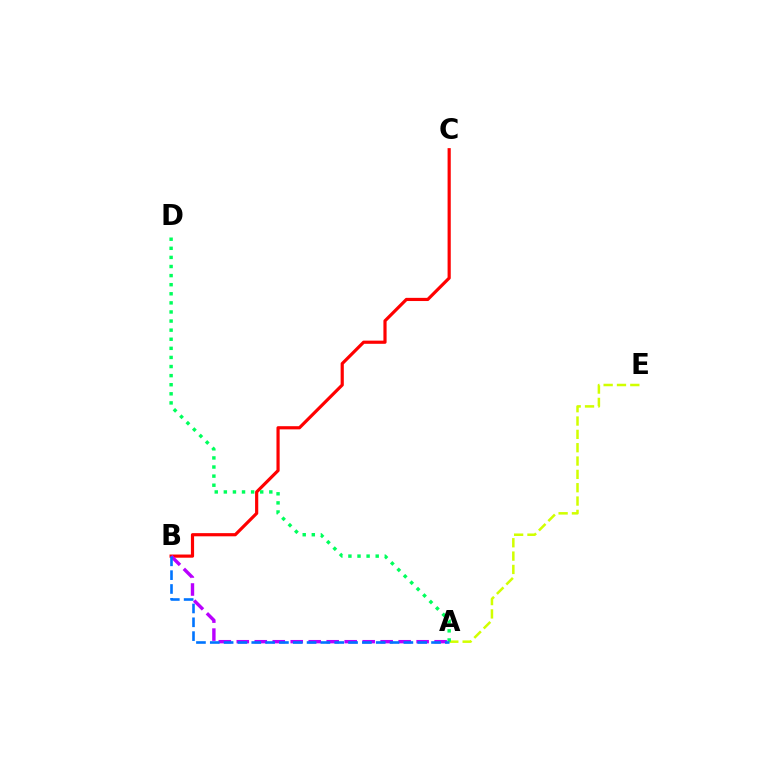{('B', 'C'): [{'color': '#ff0000', 'line_style': 'solid', 'thickness': 2.29}], ('A', 'E'): [{'color': '#d1ff00', 'line_style': 'dashed', 'thickness': 1.81}], ('A', 'B'): [{'color': '#b900ff', 'line_style': 'dashed', 'thickness': 2.44}, {'color': '#0074ff', 'line_style': 'dashed', 'thickness': 1.88}], ('A', 'D'): [{'color': '#00ff5c', 'line_style': 'dotted', 'thickness': 2.47}]}